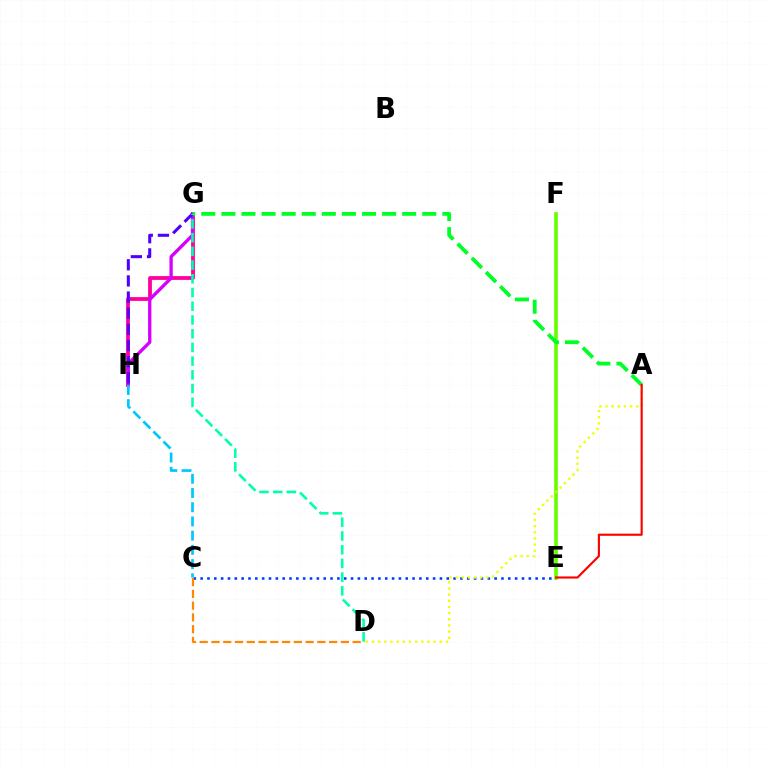{('C', 'E'): [{'color': '#003fff', 'line_style': 'dotted', 'thickness': 1.86}], ('G', 'H'): [{'color': '#ff00a0', 'line_style': 'solid', 'thickness': 2.73}, {'color': '#d600ff', 'line_style': 'solid', 'thickness': 2.38}, {'color': '#4f00ff', 'line_style': 'dashed', 'thickness': 2.19}], ('E', 'F'): [{'color': '#66ff00', 'line_style': 'solid', 'thickness': 2.63}], ('C', 'D'): [{'color': '#ff8800', 'line_style': 'dashed', 'thickness': 1.6}], ('A', 'G'): [{'color': '#00ff27', 'line_style': 'dashed', 'thickness': 2.73}], ('A', 'D'): [{'color': '#eeff00', 'line_style': 'dotted', 'thickness': 1.67}], ('C', 'H'): [{'color': '#00c7ff', 'line_style': 'dashed', 'thickness': 1.93}], ('A', 'E'): [{'color': '#ff0000', 'line_style': 'solid', 'thickness': 1.55}], ('D', 'G'): [{'color': '#00ffaf', 'line_style': 'dashed', 'thickness': 1.86}]}